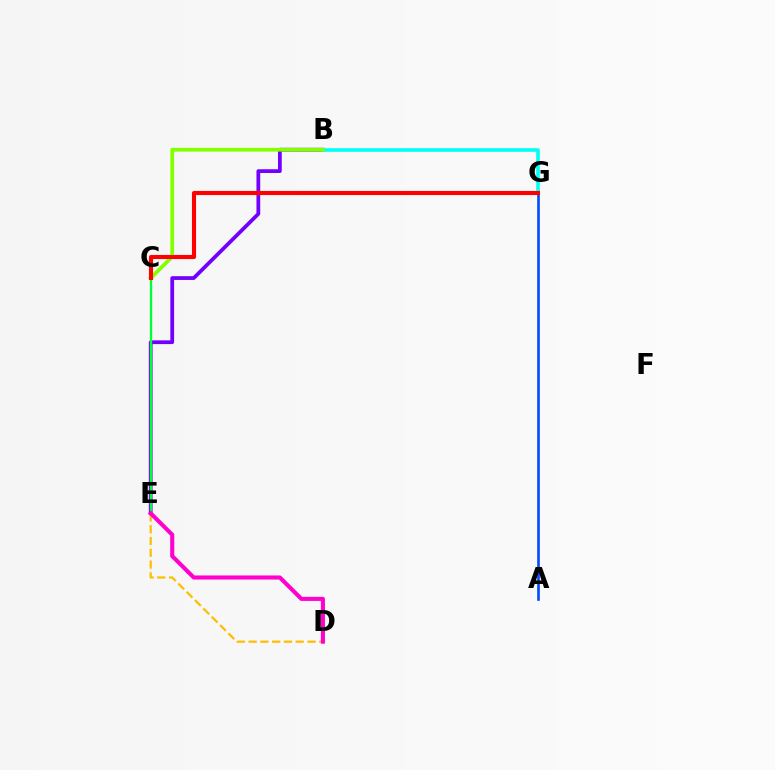{('B', 'E'): [{'color': '#7200ff', 'line_style': 'solid', 'thickness': 2.71}], ('B', 'G'): [{'color': '#00fff6', 'line_style': 'solid', 'thickness': 2.59}], ('B', 'C'): [{'color': '#84ff00', 'line_style': 'solid', 'thickness': 2.72}], ('D', 'E'): [{'color': '#ffbd00', 'line_style': 'dashed', 'thickness': 1.6}, {'color': '#ff00cf', 'line_style': 'solid', 'thickness': 2.93}], ('C', 'E'): [{'color': '#00ff39', 'line_style': 'solid', 'thickness': 1.68}], ('A', 'G'): [{'color': '#004bff', 'line_style': 'solid', 'thickness': 1.89}], ('C', 'G'): [{'color': '#ff0000', 'line_style': 'solid', 'thickness': 2.95}]}